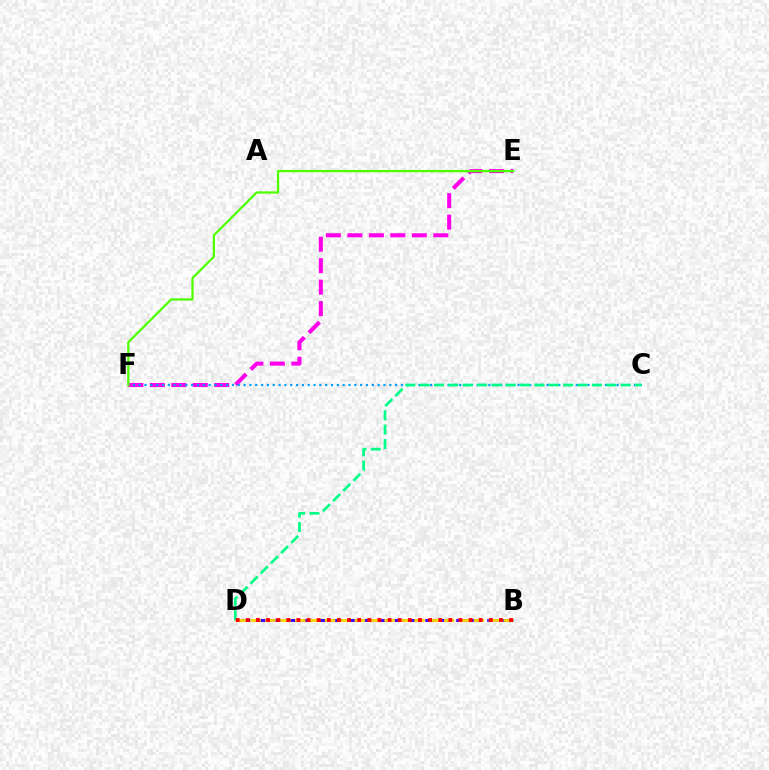{('E', 'F'): [{'color': '#ff00ed', 'line_style': 'dashed', 'thickness': 2.92}, {'color': '#4fff00', 'line_style': 'solid', 'thickness': 1.62}], ('C', 'F'): [{'color': '#009eff', 'line_style': 'dotted', 'thickness': 1.58}], ('B', 'D'): [{'color': '#3700ff', 'line_style': 'dashed', 'thickness': 2.1}, {'color': '#ffd500', 'line_style': 'dashed', 'thickness': 2.02}, {'color': '#ff0000', 'line_style': 'dotted', 'thickness': 2.75}], ('C', 'D'): [{'color': '#00ff86', 'line_style': 'dashed', 'thickness': 1.95}]}